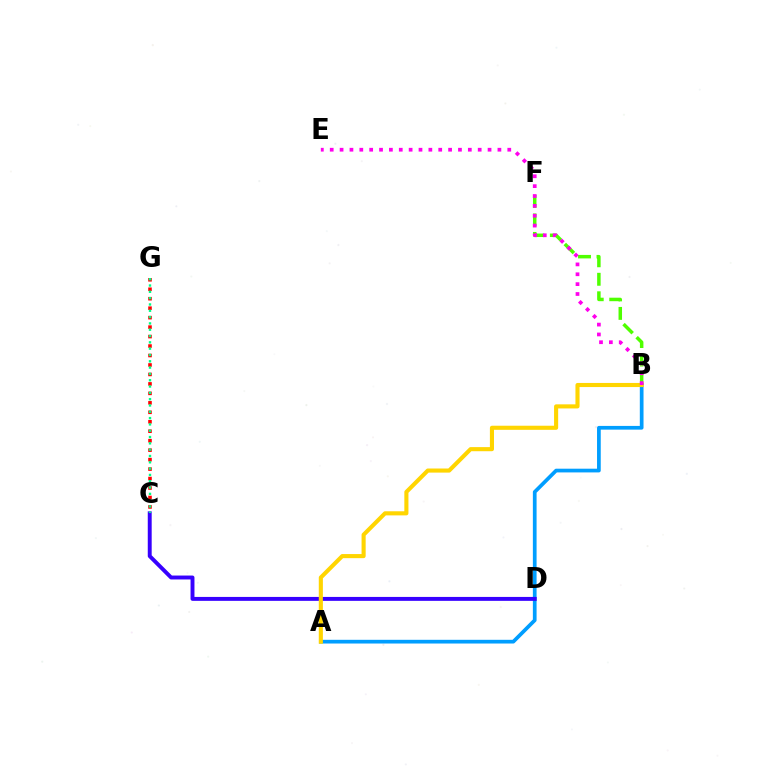{('A', 'B'): [{'color': '#009eff', 'line_style': 'solid', 'thickness': 2.68}, {'color': '#ffd500', 'line_style': 'solid', 'thickness': 2.95}], ('B', 'F'): [{'color': '#4fff00', 'line_style': 'dashed', 'thickness': 2.51}], ('C', 'D'): [{'color': '#3700ff', 'line_style': 'solid', 'thickness': 2.83}], ('B', 'E'): [{'color': '#ff00ed', 'line_style': 'dotted', 'thickness': 2.68}], ('C', 'G'): [{'color': '#ff0000', 'line_style': 'dotted', 'thickness': 2.57}, {'color': '#00ff86', 'line_style': 'dotted', 'thickness': 1.72}]}